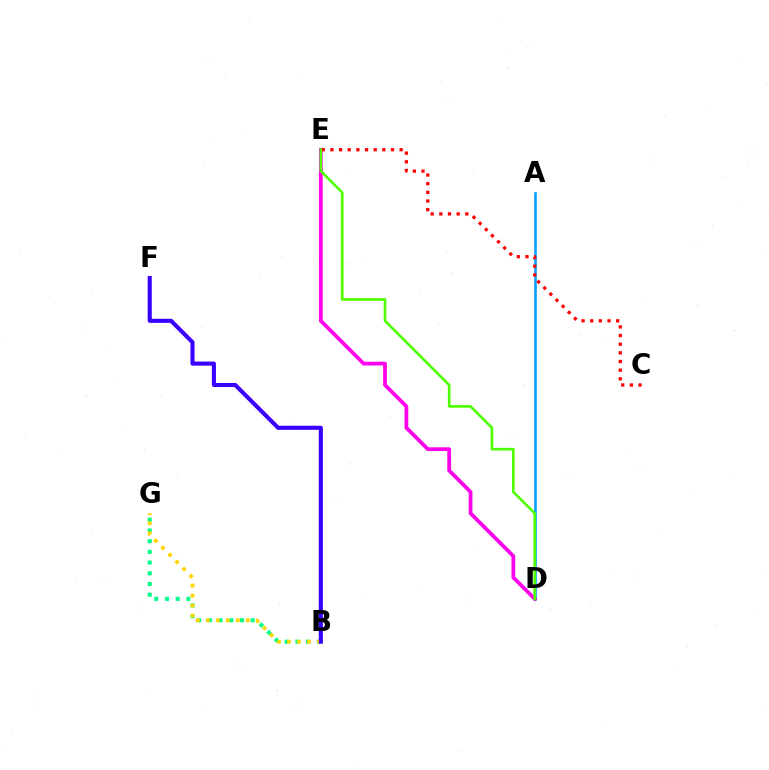{('B', 'G'): [{'color': '#00ff86', 'line_style': 'dotted', 'thickness': 2.91}, {'color': '#ffd500', 'line_style': 'dotted', 'thickness': 2.72}], ('A', 'D'): [{'color': '#009eff', 'line_style': 'solid', 'thickness': 1.87}], ('D', 'E'): [{'color': '#ff00ed', 'line_style': 'solid', 'thickness': 2.7}, {'color': '#4fff00', 'line_style': 'solid', 'thickness': 1.9}], ('C', 'E'): [{'color': '#ff0000', 'line_style': 'dotted', 'thickness': 2.35}], ('B', 'F'): [{'color': '#3700ff', 'line_style': 'solid', 'thickness': 2.95}]}